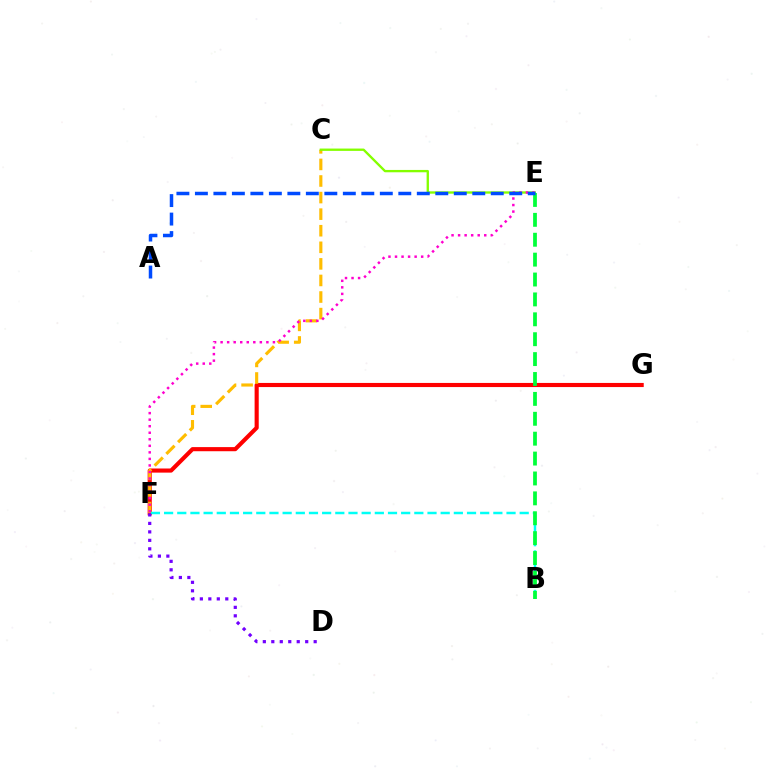{('F', 'G'): [{'color': '#ff0000', 'line_style': 'solid', 'thickness': 2.97}], ('C', 'F'): [{'color': '#ffbd00', 'line_style': 'dashed', 'thickness': 2.25}], ('B', 'F'): [{'color': '#00fff6', 'line_style': 'dashed', 'thickness': 1.79}], ('C', 'E'): [{'color': '#84ff00', 'line_style': 'solid', 'thickness': 1.68}], ('B', 'E'): [{'color': '#00ff39', 'line_style': 'dashed', 'thickness': 2.7}], ('E', 'F'): [{'color': '#ff00cf', 'line_style': 'dotted', 'thickness': 1.78}], ('D', 'F'): [{'color': '#7200ff', 'line_style': 'dotted', 'thickness': 2.3}], ('A', 'E'): [{'color': '#004bff', 'line_style': 'dashed', 'thickness': 2.51}]}